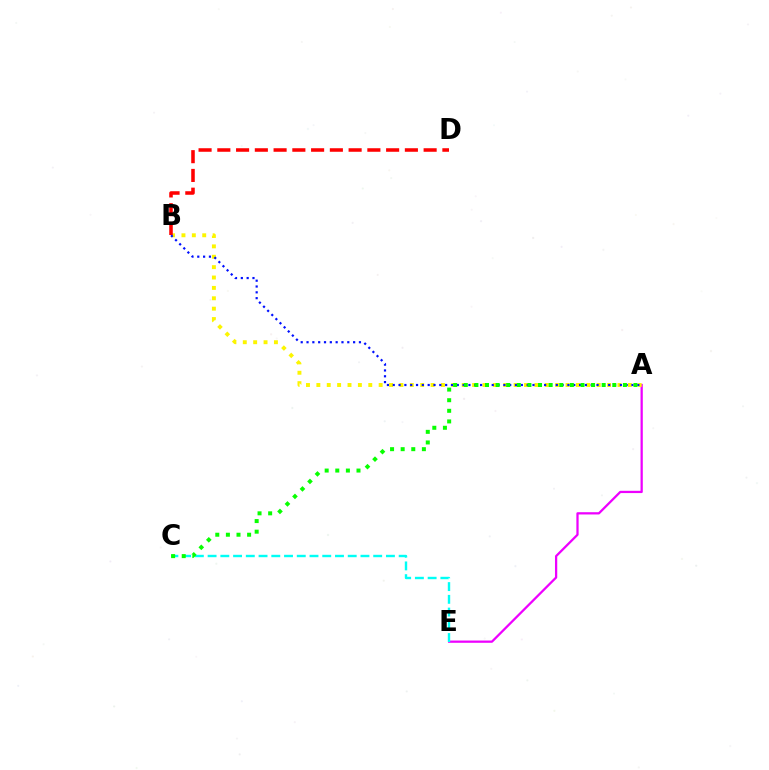{('A', 'E'): [{'color': '#ee00ff', 'line_style': 'solid', 'thickness': 1.63}], ('A', 'B'): [{'color': '#fcf500', 'line_style': 'dotted', 'thickness': 2.82}, {'color': '#0010ff', 'line_style': 'dotted', 'thickness': 1.58}], ('B', 'D'): [{'color': '#ff0000', 'line_style': 'dashed', 'thickness': 2.55}], ('C', 'E'): [{'color': '#00fff6', 'line_style': 'dashed', 'thickness': 1.73}], ('A', 'C'): [{'color': '#08ff00', 'line_style': 'dotted', 'thickness': 2.88}]}